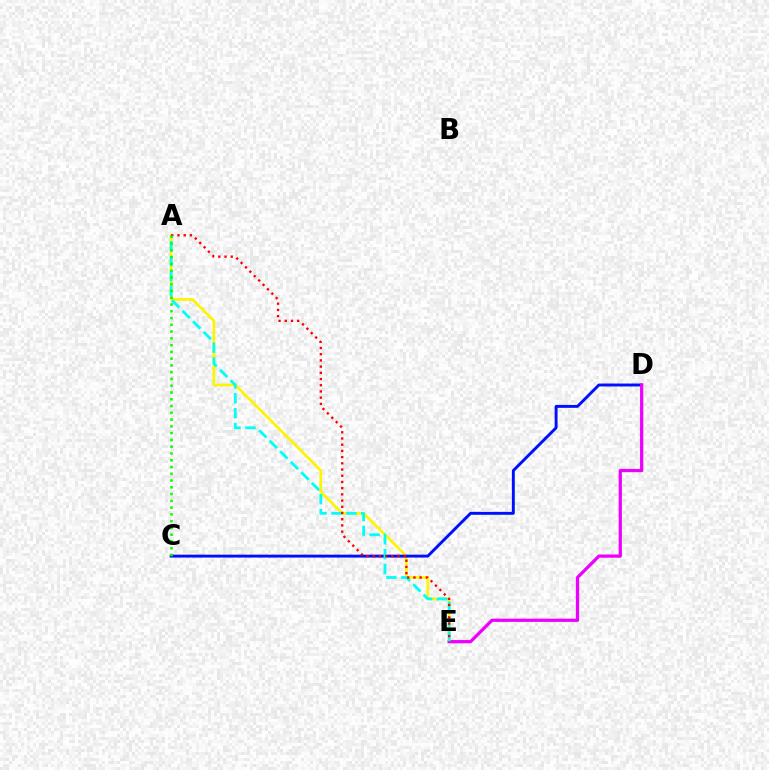{('A', 'E'): [{'color': '#fcf500', 'line_style': 'solid', 'thickness': 1.93}, {'color': '#00fff6', 'line_style': 'dashed', 'thickness': 2.02}, {'color': '#ff0000', 'line_style': 'dotted', 'thickness': 1.69}], ('C', 'D'): [{'color': '#0010ff', 'line_style': 'solid', 'thickness': 2.1}], ('D', 'E'): [{'color': '#ee00ff', 'line_style': 'solid', 'thickness': 2.34}], ('A', 'C'): [{'color': '#08ff00', 'line_style': 'dotted', 'thickness': 1.84}]}